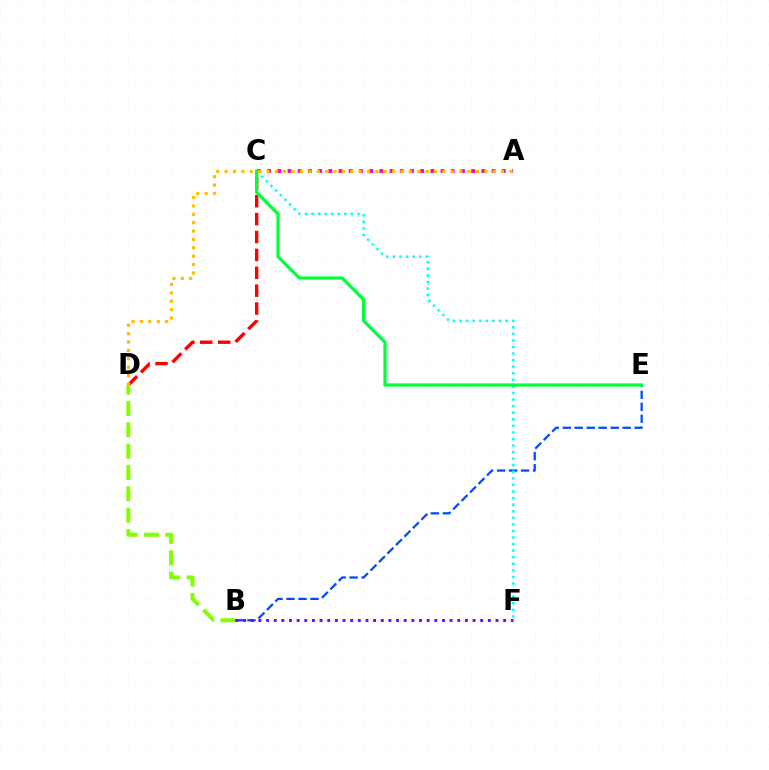{('A', 'C'): [{'color': '#ff00cf', 'line_style': 'dotted', 'thickness': 2.77}], ('B', 'E'): [{'color': '#004bff', 'line_style': 'dashed', 'thickness': 1.63}], ('C', 'F'): [{'color': '#00fff6', 'line_style': 'dotted', 'thickness': 1.79}], ('C', 'D'): [{'color': '#ff0000', 'line_style': 'dashed', 'thickness': 2.43}], ('C', 'E'): [{'color': '#00ff39', 'line_style': 'solid', 'thickness': 2.32}], ('B', 'D'): [{'color': '#84ff00', 'line_style': 'dashed', 'thickness': 2.9}], ('B', 'F'): [{'color': '#7200ff', 'line_style': 'dotted', 'thickness': 2.08}], ('A', 'D'): [{'color': '#ffbd00', 'line_style': 'dotted', 'thickness': 2.28}]}